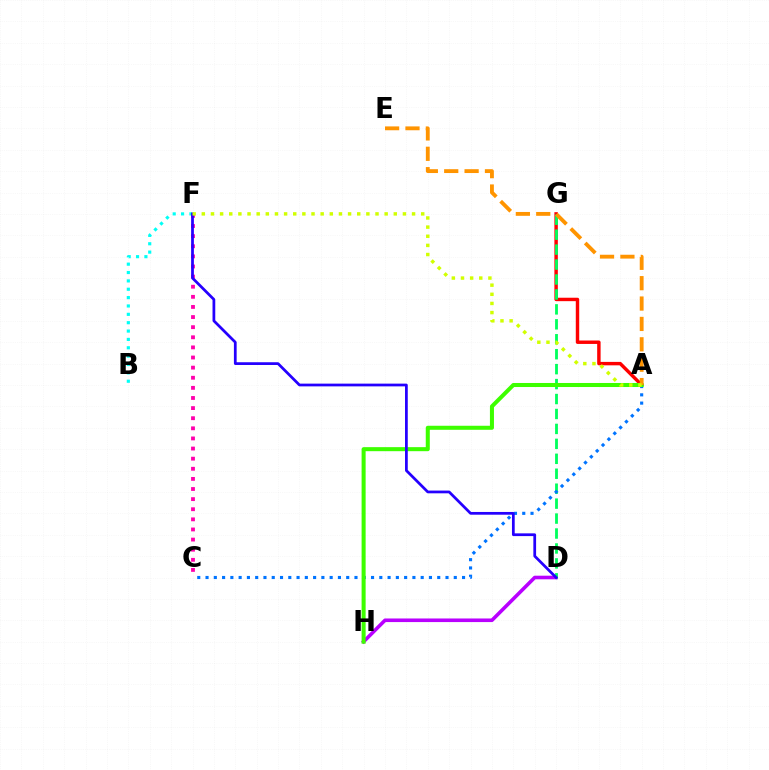{('A', 'G'): [{'color': '#ff0000', 'line_style': 'solid', 'thickness': 2.47}], ('B', 'F'): [{'color': '#00fff6', 'line_style': 'dotted', 'thickness': 2.27}], ('D', 'H'): [{'color': '#b900ff', 'line_style': 'solid', 'thickness': 2.59}], ('D', 'G'): [{'color': '#00ff5c', 'line_style': 'dashed', 'thickness': 2.03}], ('A', 'C'): [{'color': '#0074ff', 'line_style': 'dotted', 'thickness': 2.25}], ('C', 'F'): [{'color': '#ff00ac', 'line_style': 'dotted', 'thickness': 2.75}], ('A', 'H'): [{'color': '#3dff00', 'line_style': 'solid', 'thickness': 2.9}], ('D', 'F'): [{'color': '#2500ff', 'line_style': 'solid', 'thickness': 1.97}], ('A', 'E'): [{'color': '#ff9400', 'line_style': 'dashed', 'thickness': 2.77}], ('A', 'F'): [{'color': '#d1ff00', 'line_style': 'dotted', 'thickness': 2.48}]}